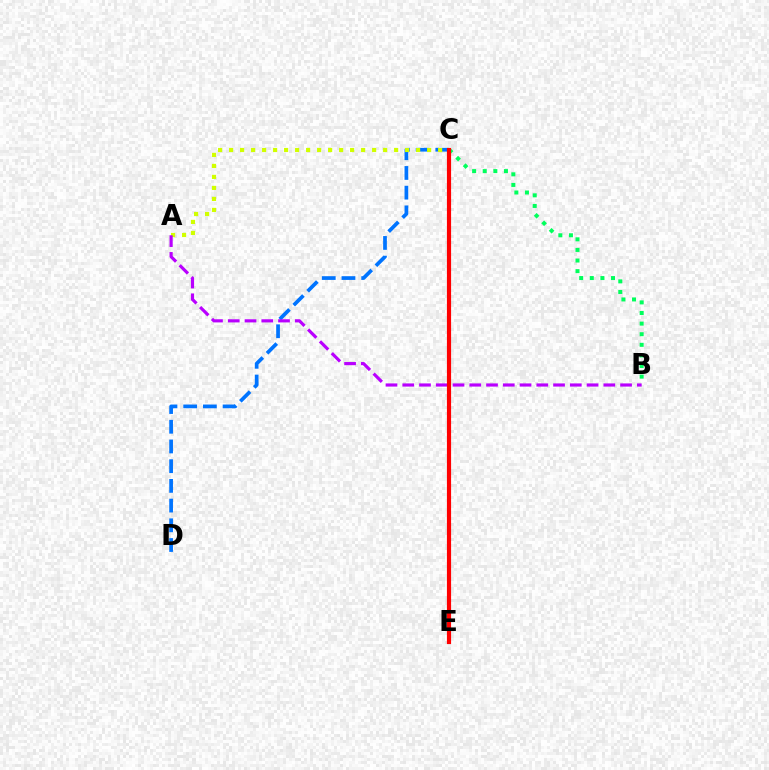{('C', 'D'): [{'color': '#0074ff', 'line_style': 'dashed', 'thickness': 2.68}], ('B', 'C'): [{'color': '#00ff5c', 'line_style': 'dotted', 'thickness': 2.88}], ('A', 'C'): [{'color': '#d1ff00', 'line_style': 'dotted', 'thickness': 2.99}], ('A', 'B'): [{'color': '#b900ff', 'line_style': 'dashed', 'thickness': 2.28}], ('C', 'E'): [{'color': '#ff0000', 'line_style': 'solid', 'thickness': 3.0}]}